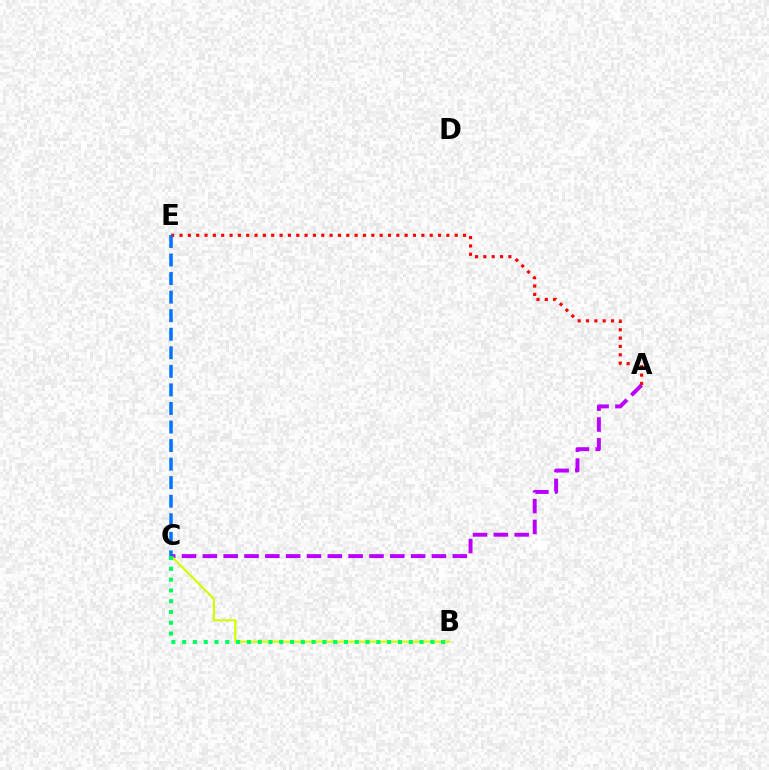{('A', 'C'): [{'color': '#b900ff', 'line_style': 'dashed', 'thickness': 2.83}], ('A', 'E'): [{'color': '#ff0000', 'line_style': 'dotted', 'thickness': 2.27}], ('B', 'C'): [{'color': '#d1ff00', 'line_style': 'solid', 'thickness': 1.54}, {'color': '#00ff5c', 'line_style': 'dotted', 'thickness': 2.93}], ('C', 'E'): [{'color': '#0074ff', 'line_style': 'dashed', 'thickness': 2.52}]}